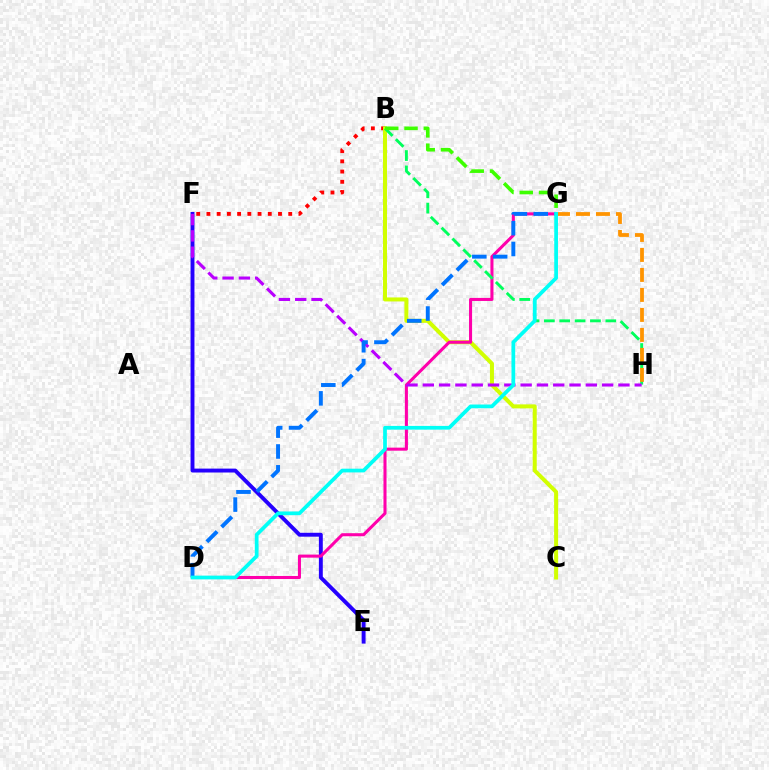{('B', 'F'): [{'color': '#ff0000', 'line_style': 'dotted', 'thickness': 2.78}], ('B', 'C'): [{'color': '#d1ff00', 'line_style': 'solid', 'thickness': 2.89}], ('E', 'F'): [{'color': '#2500ff', 'line_style': 'solid', 'thickness': 2.81}], ('D', 'G'): [{'color': '#ff00ac', 'line_style': 'solid', 'thickness': 2.2}, {'color': '#0074ff', 'line_style': 'dashed', 'thickness': 2.83}, {'color': '#00fff6', 'line_style': 'solid', 'thickness': 2.68}], ('B', 'H'): [{'color': '#00ff5c', 'line_style': 'dashed', 'thickness': 2.09}], ('B', 'G'): [{'color': '#3dff00', 'line_style': 'dashed', 'thickness': 2.62}], ('G', 'H'): [{'color': '#ff9400', 'line_style': 'dashed', 'thickness': 2.72}], ('F', 'H'): [{'color': '#b900ff', 'line_style': 'dashed', 'thickness': 2.21}]}